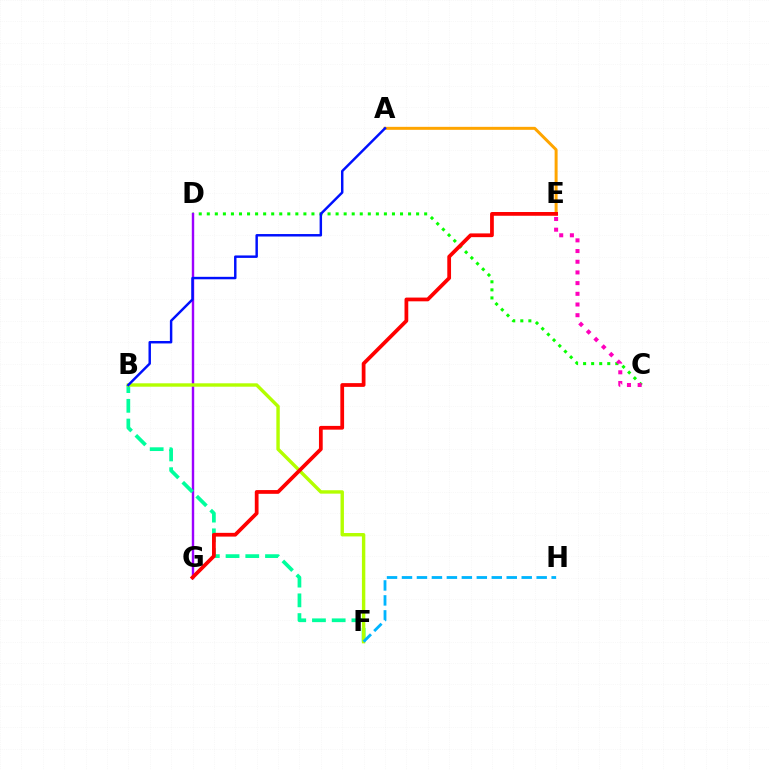{('C', 'D'): [{'color': '#08ff00', 'line_style': 'dotted', 'thickness': 2.19}], ('D', 'G'): [{'color': '#9b00ff', 'line_style': 'solid', 'thickness': 1.74}], ('B', 'F'): [{'color': '#00ff9d', 'line_style': 'dashed', 'thickness': 2.68}, {'color': '#b3ff00', 'line_style': 'solid', 'thickness': 2.45}], ('A', 'E'): [{'color': '#ffa500', 'line_style': 'solid', 'thickness': 2.15}], ('F', 'H'): [{'color': '#00b5ff', 'line_style': 'dashed', 'thickness': 2.03}], ('C', 'E'): [{'color': '#ff00bd', 'line_style': 'dotted', 'thickness': 2.9}], ('E', 'G'): [{'color': '#ff0000', 'line_style': 'solid', 'thickness': 2.7}], ('A', 'B'): [{'color': '#0010ff', 'line_style': 'solid', 'thickness': 1.77}]}